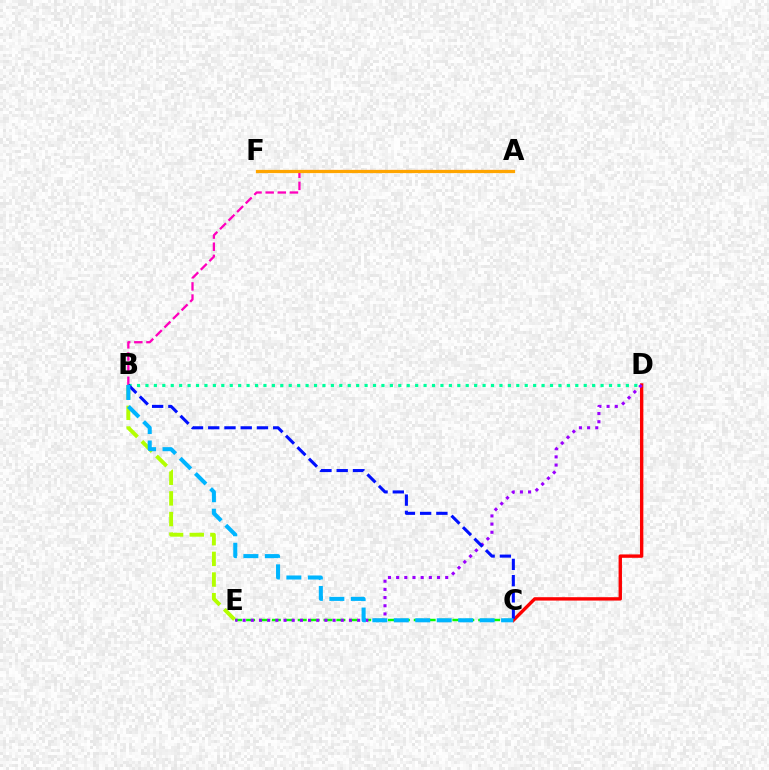{('A', 'B'): [{'color': '#ff00bd', 'line_style': 'dashed', 'thickness': 1.65}], ('C', 'D'): [{'color': '#ff0000', 'line_style': 'solid', 'thickness': 2.43}], ('B', 'E'): [{'color': '#b3ff00', 'line_style': 'dashed', 'thickness': 2.81}], ('B', 'D'): [{'color': '#00ff9d', 'line_style': 'dotted', 'thickness': 2.29}], ('A', 'F'): [{'color': '#ffa500', 'line_style': 'solid', 'thickness': 2.33}], ('C', 'E'): [{'color': '#08ff00', 'line_style': 'dashed', 'thickness': 1.75}], ('D', 'E'): [{'color': '#9b00ff', 'line_style': 'dotted', 'thickness': 2.22}], ('B', 'C'): [{'color': '#0010ff', 'line_style': 'dashed', 'thickness': 2.21}, {'color': '#00b5ff', 'line_style': 'dashed', 'thickness': 2.92}]}